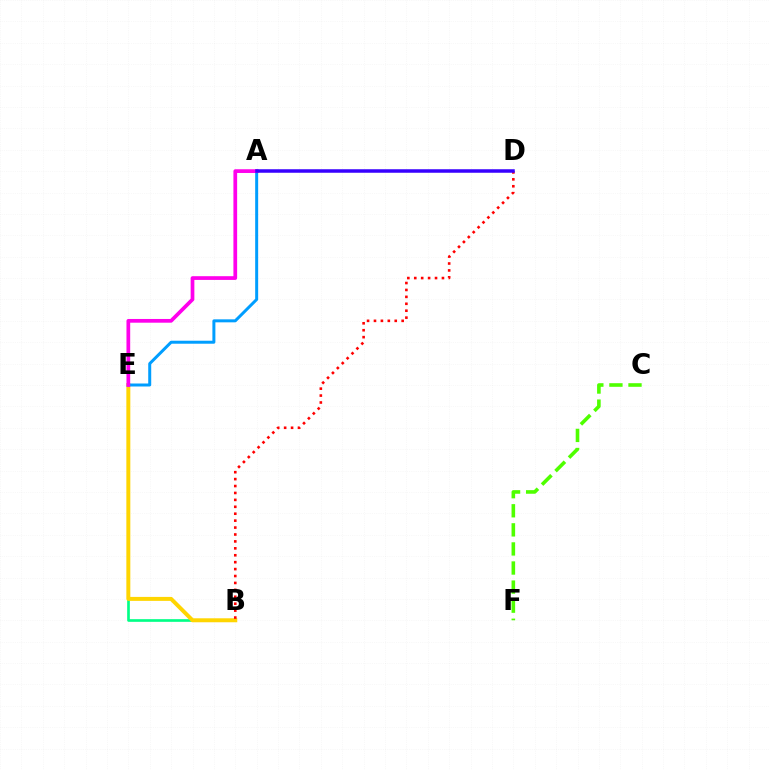{('B', 'E'): [{'color': '#00ff86', 'line_style': 'solid', 'thickness': 1.92}, {'color': '#ffd500', 'line_style': 'solid', 'thickness': 2.86}], ('A', 'E'): [{'color': '#009eff', 'line_style': 'solid', 'thickness': 2.15}, {'color': '#ff00ed', 'line_style': 'solid', 'thickness': 2.68}], ('B', 'D'): [{'color': '#ff0000', 'line_style': 'dotted', 'thickness': 1.88}], ('C', 'F'): [{'color': '#4fff00', 'line_style': 'dashed', 'thickness': 2.59}], ('A', 'D'): [{'color': '#3700ff', 'line_style': 'solid', 'thickness': 2.52}]}